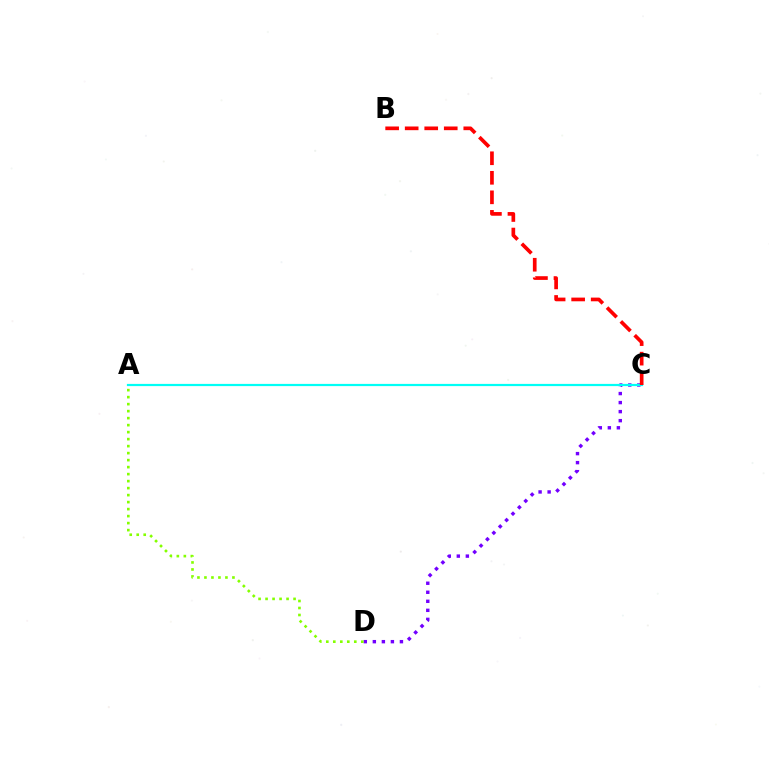{('C', 'D'): [{'color': '#7200ff', 'line_style': 'dotted', 'thickness': 2.45}], ('A', 'C'): [{'color': '#00fff6', 'line_style': 'solid', 'thickness': 1.59}], ('A', 'D'): [{'color': '#84ff00', 'line_style': 'dotted', 'thickness': 1.9}], ('B', 'C'): [{'color': '#ff0000', 'line_style': 'dashed', 'thickness': 2.65}]}